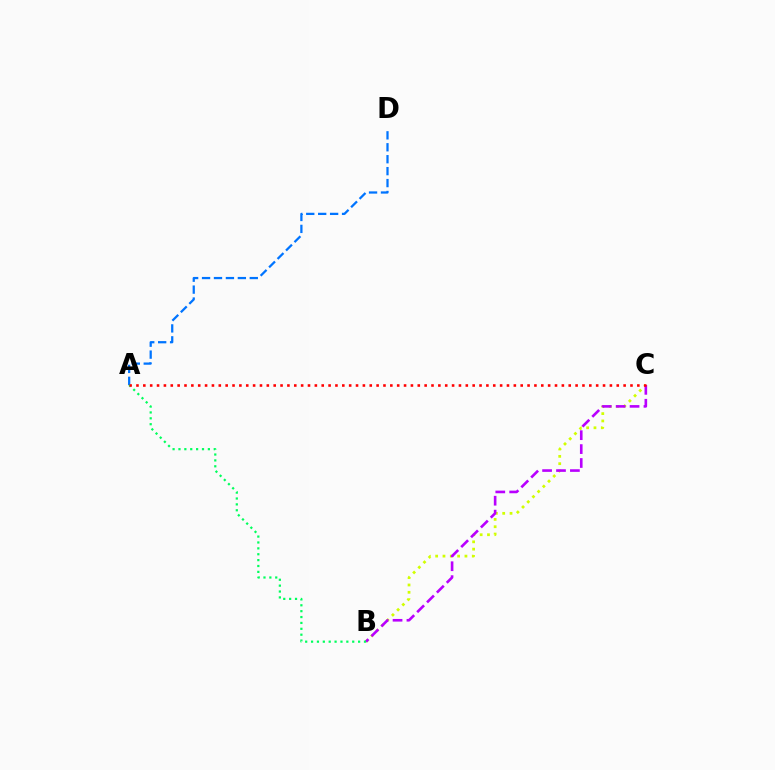{('B', 'C'): [{'color': '#d1ff00', 'line_style': 'dotted', 'thickness': 1.99}, {'color': '#b900ff', 'line_style': 'dashed', 'thickness': 1.89}], ('A', 'D'): [{'color': '#0074ff', 'line_style': 'dashed', 'thickness': 1.62}], ('A', 'B'): [{'color': '#00ff5c', 'line_style': 'dotted', 'thickness': 1.6}], ('A', 'C'): [{'color': '#ff0000', 'line_style': 'dotted', 'thickness': 1.86}]}